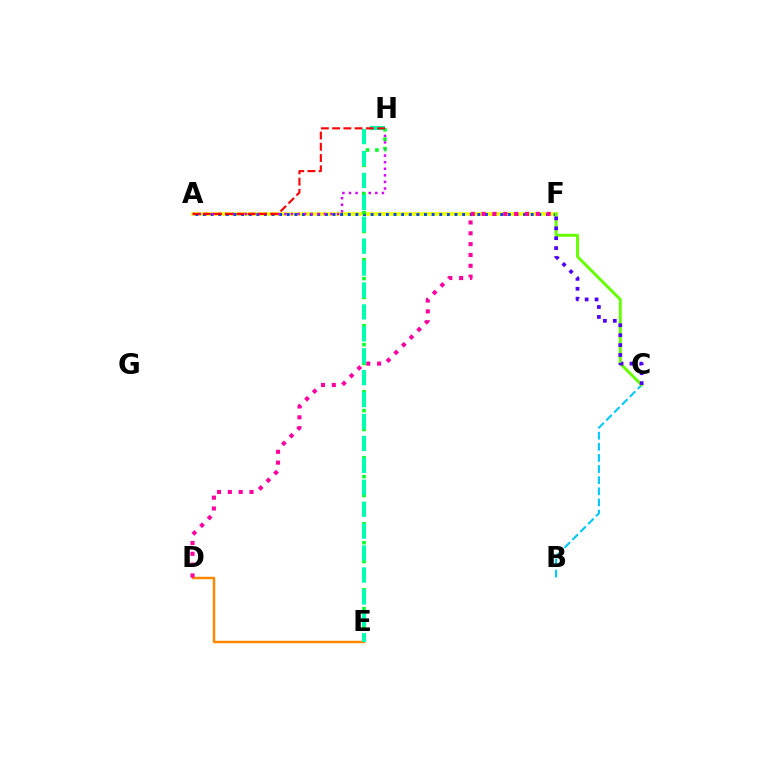{('A', 'F'): [{'color': '#eeff00', 'line_style': 'solid', 'thickness': 2.53}, {'color': '#003fff', 'line_style': 'dotted', 'thickness': 2.07}], ('B', 'C'): [{'color': '#00c7ff', 'line_style': 'dashed', 'thickness': 1.51}], ('A', 'H'): [{'color': '#d600ff', 'line_style': 'dotted', 'thickness': 1.79}, {'color': '#ff0000', 'line_style': 'dashed', 'thickness': 1.53}], ('E', 'H'): [{'color': '#00ff27', 'line_style': 'dotted', 'thickness': 2.56}, {'color': '#00ffaf', 'line_style': 'dashed', 'thickness': 2.98}], ('D', 'E'): [{'color': '#ff8800', 'line_style': 'solid', 'thickness': 1.78}], ('C', 'F'): [{'color': '#66ff00', 'line_style': 'solid', 'thickness': 2.11}, {'color': '#4f00ff', 'line_style': 'dotted', 'thickness': 2.69}], ('D', 'F'): [{'color': '#ff00a0', 'line_style': 'dotted', 'thickness': 2.94}]}